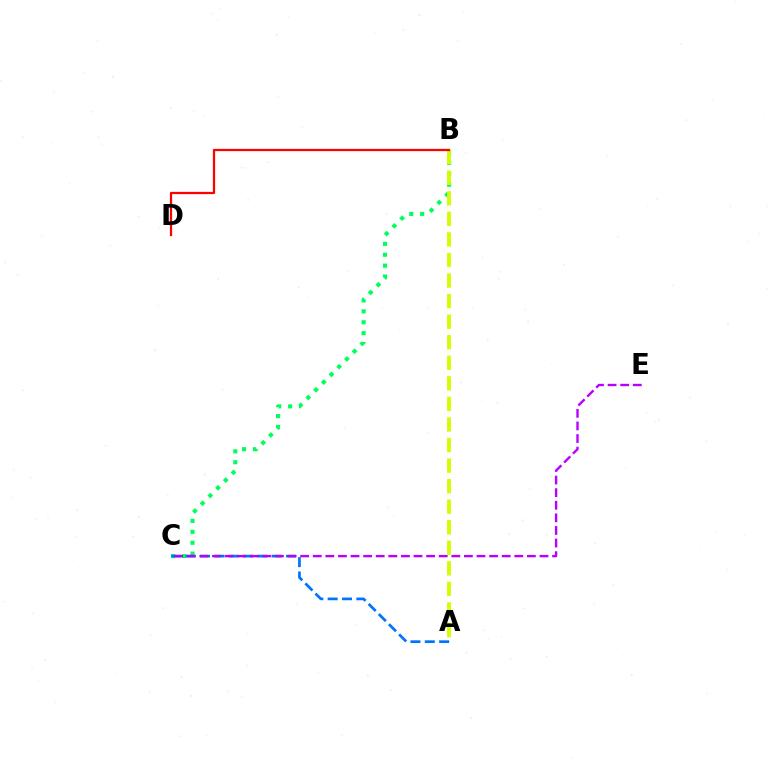{('B', 'C'): [{'color': '#00ff5c', 'line_style': 'dotted', 'thickness': 2.96}], ('A', 'B'): [{'color': '#d1ff00', 'line_style': 'dashed', 'thickness': 2.79}], ('A', 'C'): [{'color': '#0074ff', 'line_style': 'dashed', 'thickness': 1.95}], ('C', 'E'): [{'color': '#b900ff', 'line_style': 'dashed', 'thickness': 1.71}], ('B', 'D'): [{'color': '#ff0000', 'line_style': 'solid', 'thickness': 1.63}]}